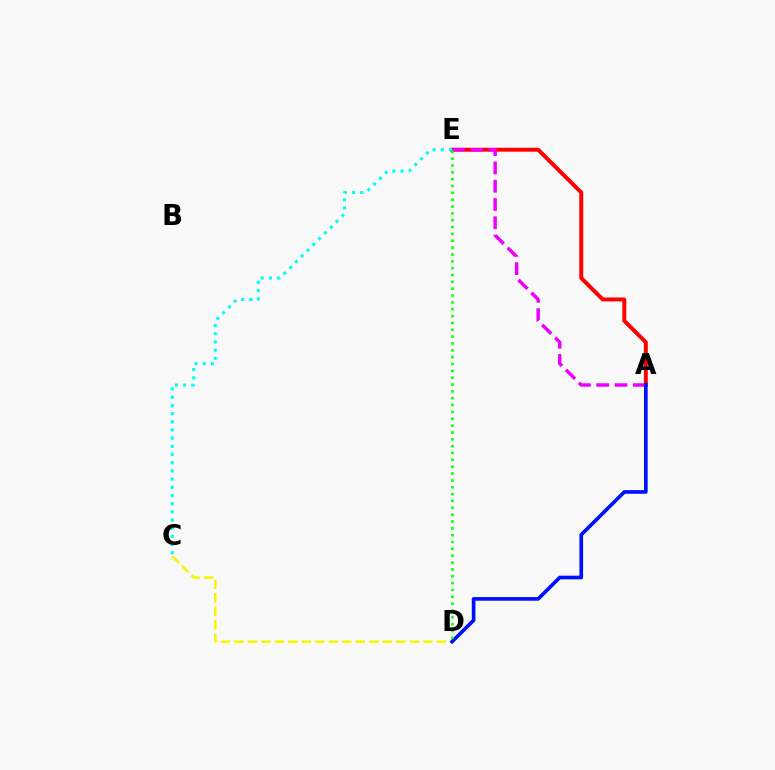{('A', 'E'): [{'color': '#ff0000', 'line_style': 'solid', 'thickness': 2.84}, {'color': '#ee00ff', 'line_style': 'dashed', 'thickness': 2.48}], ('C', 'E'): [{'color': '#00fff6', 'line_style': 'dotted', 'thickness': 2.22}], ('C', 'D'): [{'color': '#fcf500', 'line_style': 'dashed', 'thickness': 1.83}], ('A', 'D'): [{'color': '#0010ff', 'line_style': 'solid', 'thickness': 2.64}], ('D', 'E'): [{'color': '#08ff00', 'line_style': 'dotted', 'thickness': 1.86}]}